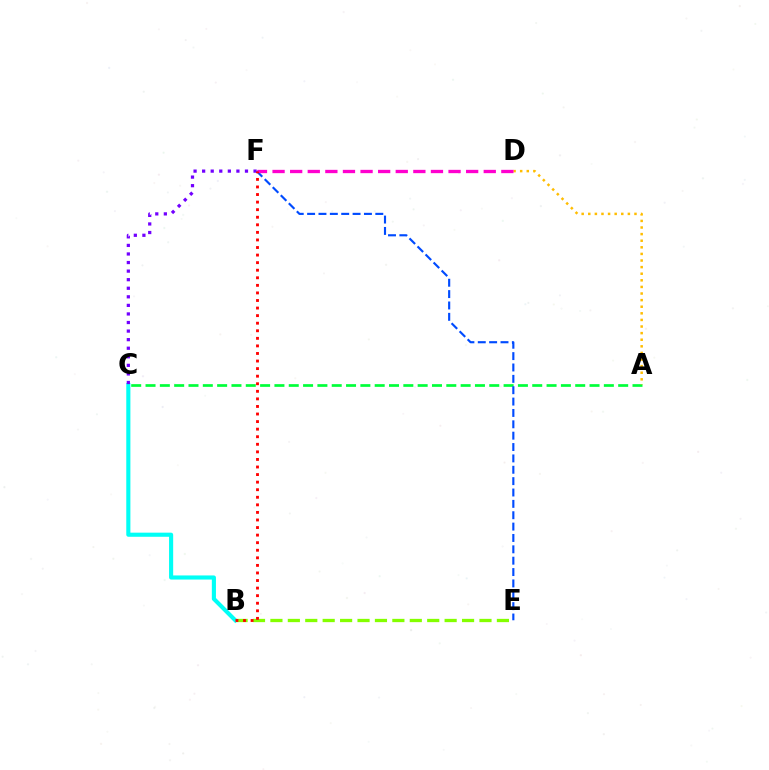{('A', 'C'): [{'color': '#00ff39', 'line_style': 'dashed', 'thickness': 1.95}], ('B', 'E'): [{'color': '#84ff00', 'line_style': 'dashed', 'thickness': 2.37}], ('A', 'D'): [{'color': '#ffbd00', 'line_style': 'dotted', 'thickness': 1.79}], ('B', 'C'): [{'color': '#00fff6', 'line_style': 'solid', 'thickness': 2.96}], ('E', 'F'): [{'color': '#004bff', 'line_style': 'dashed', 'thickness': 1.54}], ('D', 'F'): [{'color': '#ff00cf', 'line_style': 'dashed', 'thickness': 2.39}], ('C', 'F'): [{'color': '#7200ff', 'line_style': 'dotted', 'thickness': 2.33}], ('B', 'F'): [{'color': '#ff0000', 'line_style': 'dotted', 'thickness': 2.06}]}